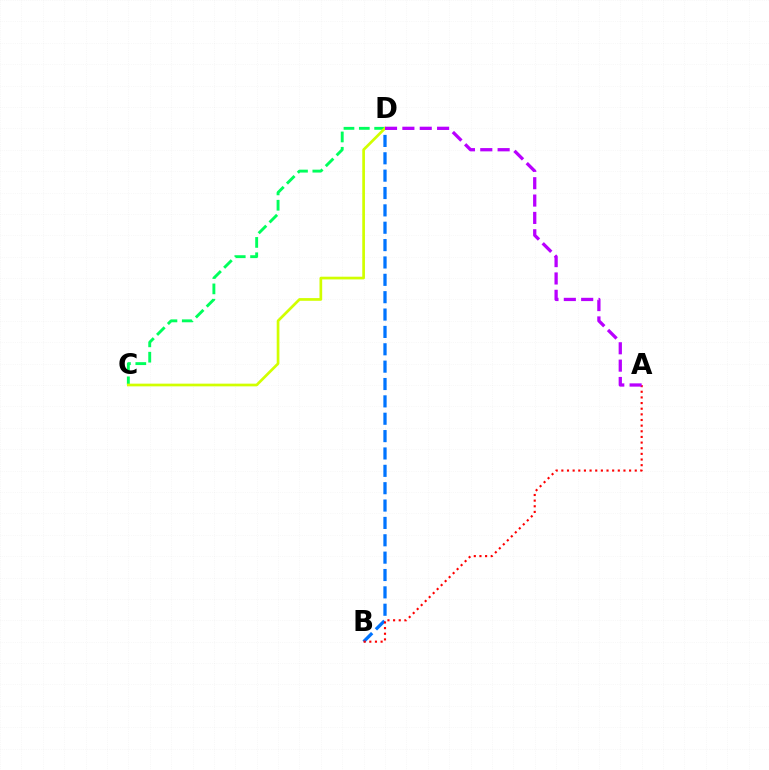{('B', 'D'): [{'color': '#0074ff', 'line_style': 'dashed', 'thickness': 2.36}], ('C', 'D'): [{'color': '#00ff5c', 'line_style': 'dashed', 'thickness': 2.08}, {'color': '#d1ff00', 'line_style': 'solid', 'thickness': 1.94}], ('A', 'B'): [{'color': '#ff0000', 'line_style': 'dotted', 'thickness': 1.53}], ('A', 'D'): [{'color': '#b900ff', 'line_style': 'dashed', 'thickness': 2.36}]}